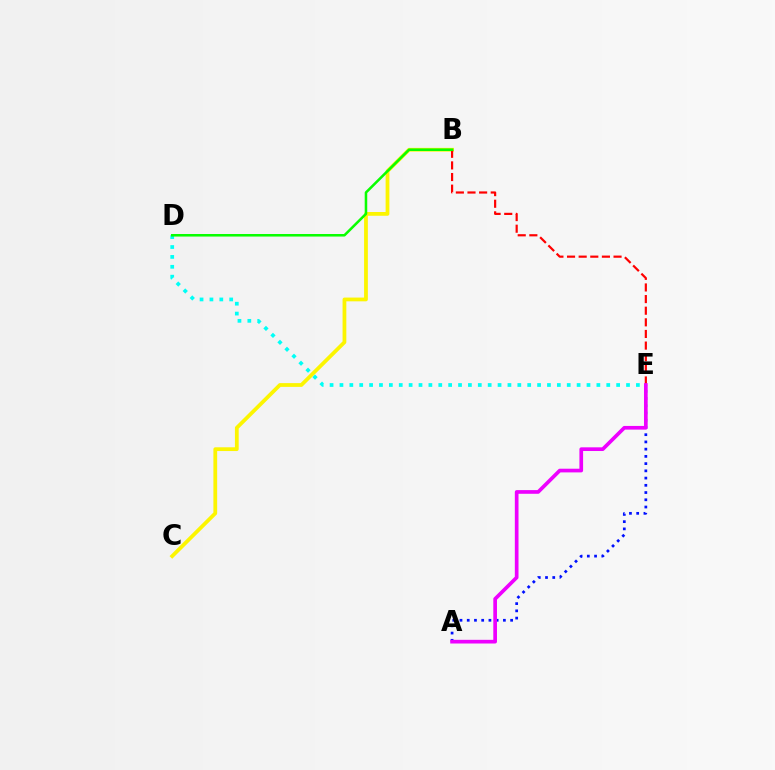{('A', 'E'): [{'color': '#0010ff', 'line_style': 'dotted', 'thickness': 1.97}, {'color': '#ee00ff', 'line_style': 'solid', 'thickness': 2.65}], ('B', 'C'): [{'color': '#fcf500', 'line_style': 'solid', 'thickness': 2.71}], ('D', 'E'): [{'color': '#00fff6', 'line_style': 'dotted', 'thickness': 2.68}], ('B', 'E'): [{'color': '#ff0000', 'line_style': 'dashed', 'thickness': 1.58}], ('B', 'D'): [{'color': '#08ff00', 'line_style': 'solid', 'thickness': 1.83}]}